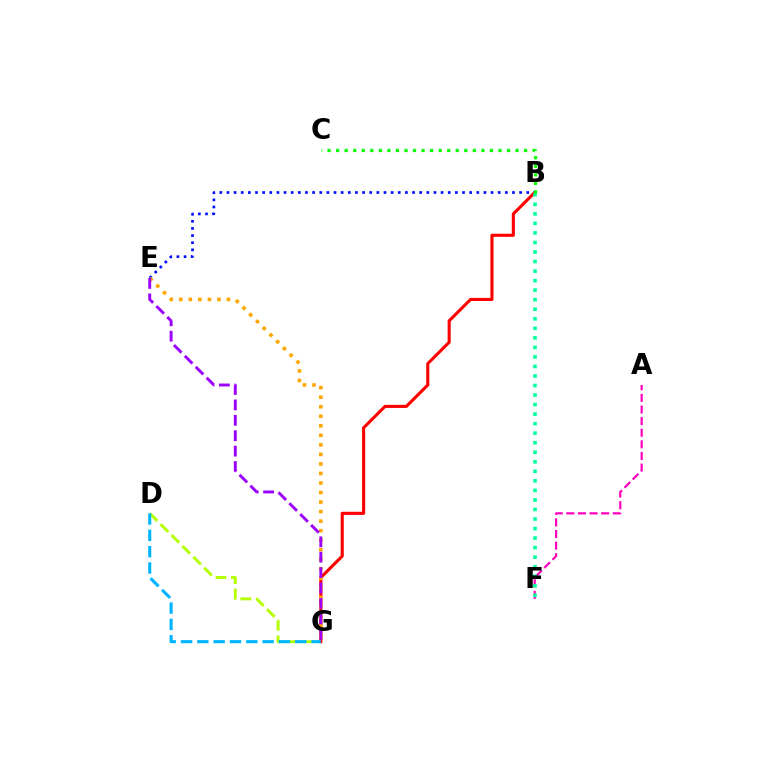{('A', 'F'): [{'color': '#ff00bd', 'line_style': 'dashed', 'thickness': 1.58}], ('D', 'G'): [{'color': '#b3ff00', 'line_style': 'dashed', 'thickness': 2.09}, {'color': '#00b5ff', 'line_style': 'dashed', 'thickness': 2.22}], ('B', 'E'): [{'color': '#0010ff', 'line_style': 'dotted', 'thickness': 1.94}], ('B', 'G'): [{'color': '#ff0000', 'line_style': 'solid', 'thickness': 2.23}], ('B', 'F'): [{'color': '#00ff9d', 'line_style': 'dotted', 'thickness': 2.59}], ('E', 'G'): [{'color': '#ffa500', 'line_style': 'dotted', 'thickness': 2.59}, {'color': '#9b00ff', 'line_style': 'dashed', 'thickness': 2.09}], ('B', 'C'): [{'color': '#08ff00', 'line_style': 'dotted', 'thickness': 2.32}]}